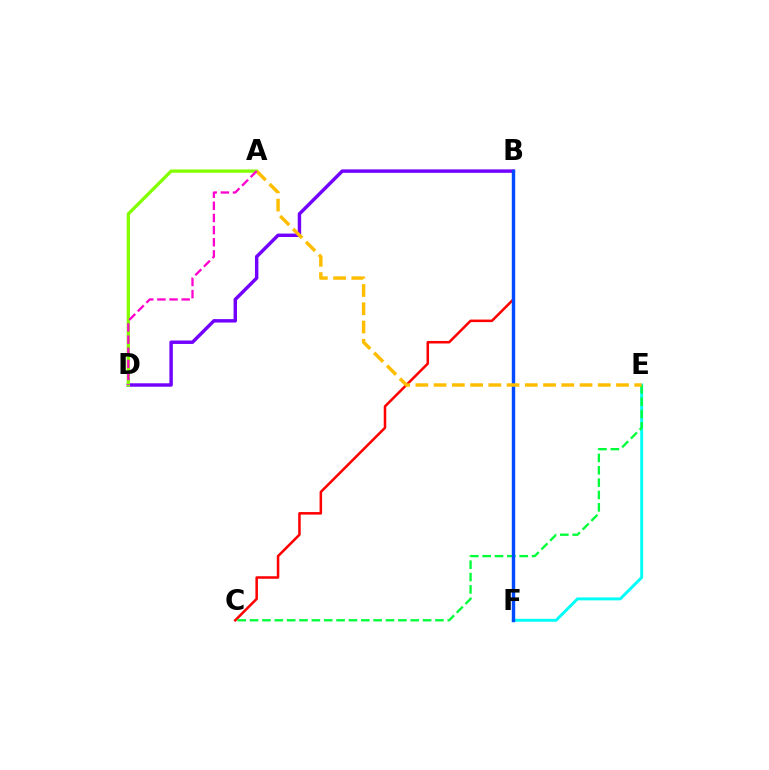{('B', 'C'): [{'color': '#ff0000', 'line_style': 'solid', 'thickness': 1.82}], ('E', 'F'): [{'color': '#00fff6', 'line_style': 'solid', 'thickness': 2.11}], ('B', 'D'): [{'color': '#7200ff', 'line_style': 'solid', 'thickness': 2.47}], ('C', 'E'): [{'color': '#00ff39', 'line_style': 'dashed', 'thickness': 1.68}], ('A', 'D'): [{'color': '#84ff00', 'line_style': 'solid', 'thickness': 2.37}, {'color': '#ff00cf', 'line_style': 'dashed', 'thickness': 1.65}], ('B', 'F'): [{'color': '#004bff', 'line_style': 'solid', 'thickness': 2.45}], ('A', 'E'): [{'color': '#ffbd00', 'line_style': 'dashed', 'thickness': 2.48}]}